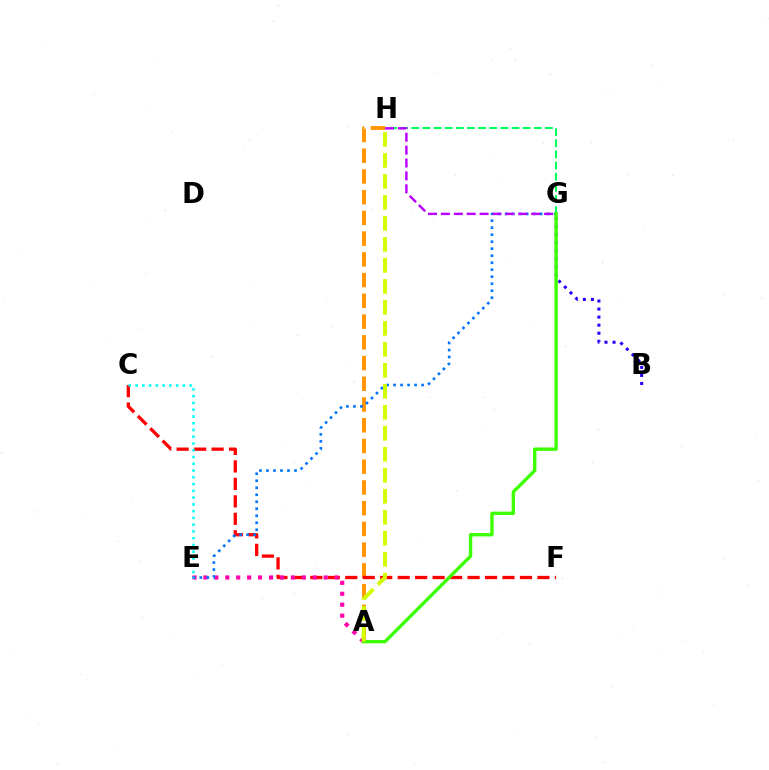{('G', 'H'): [{'color': '#00ff5c', 'line_style': 'dashed', 'thickness': 1.51}, {'color': '#b900ff', 'line_style': 'dashed', 'thickness': 1.75}], ('B', 'G'): [{'color': '#2500ff', 'line_style': 'dotted', 'thickness': 2.19}], ('A', 'H'): [{'color': '#ff9400', 'line_style': 'dashed', 'thickness': 2.82}, {'color': '#d1ff00', 'line_style': 'dashed', 'thickness': 2.85}], ('C', 'F'): [{'color': '#ff0000', 'line_style': 'dashed', 'thickness': 2.37}], ('A', 'E'): [{'color': '#ff00ac', 'line_style': 'dotted', 'thickness': 2.97}], ('E', 'G'): [{'color': '#0074ff', 'line_style': 'dotted', 'thickness': 1.9}], ('A', 'G'): [{'color': '#3dff00', 'line_style': 'solid', 'thickness': 2.42}], ('C', 'E'): [{'color': '#00fff6', 'line_style': 'dotted', 'thickness': 1.84}]}